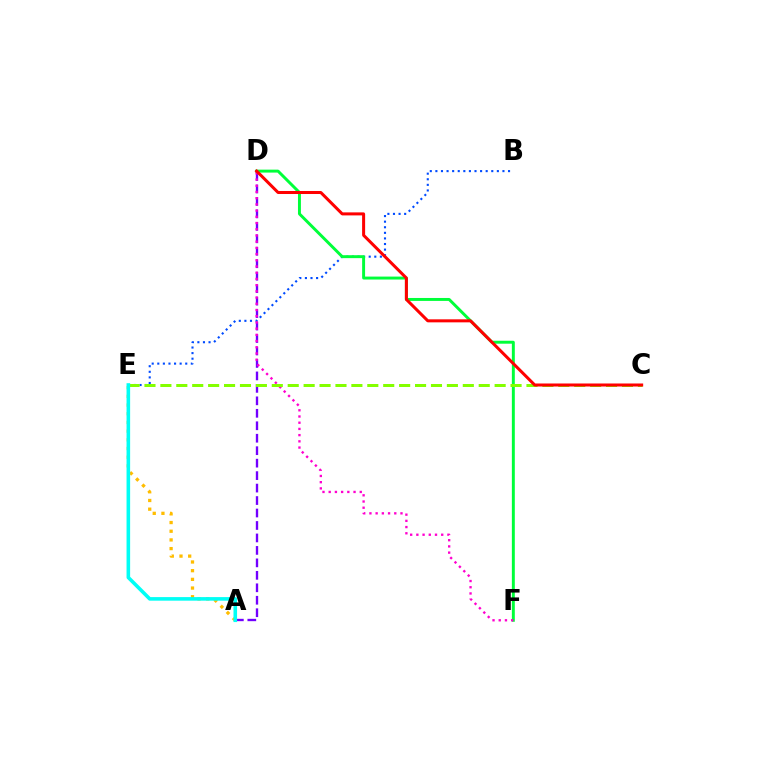{('A', 'E'): [{'color': '#ffbd00', 'line_style': 'dotted', 'thickness': 2.36}, {'color': '#00fff6', 'line_style': 'solid', 'thickness': 2.58}], ('A', 'D'): [{'color': '#7200ff', 'line_style': 'dashed', 'thickness': 1.69}], ('B', 'E'): [{'color': '#004bff', 'line_style': 'dotted', 'thickness': 1.52}], ('D', 'F'): [{'color': '#00ff39', 'line_style': 'solid', 'thickness': 2.12}, {'color': '#ff00cf', 'line_style': 'dotted', 'thickness': 1.69}], ('C', 'E'): [{'color': '#84ff00', 'line_style': 'dashed', 'thickness': 2.16}], ('C', 'D'): [{'color': '#ff0000', 'line_style': 'solid', 'thickness': 2.17}]}